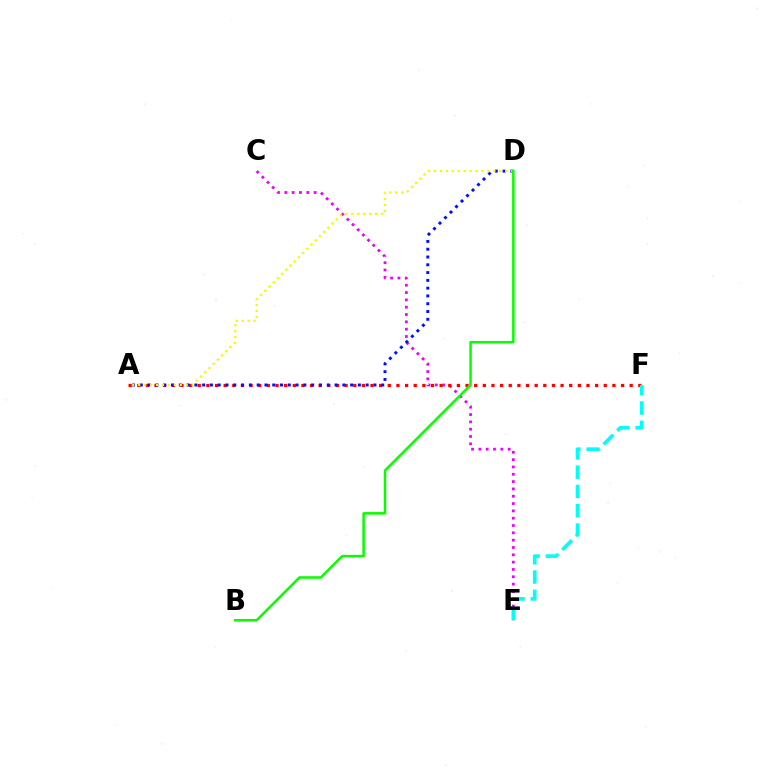{('C', 'E'): [{'color': '#ee00ff', 'line_style': 'dotted', 'thickness': 1.99}], ('A', 'F'): [{'color': '#ff0000', 'line_style': 'dotted', 'thickness': 2.35}], ('A', 'D'): [{'color': '#0010ff', 'line_style': 'dotted', 'thickness': 2.12}, {'color': '#fcf500', 'line_style': 'dotted', 'thickness': 1.61}], ('E', 'F'): [{'color': '#00fff6', 'line_style': 'dashed', 'thickness': 2.62}], ('B', 'D'): [{'color': '#08ff00', 'line_style': 'solid', 'thickness': 1.82}]}